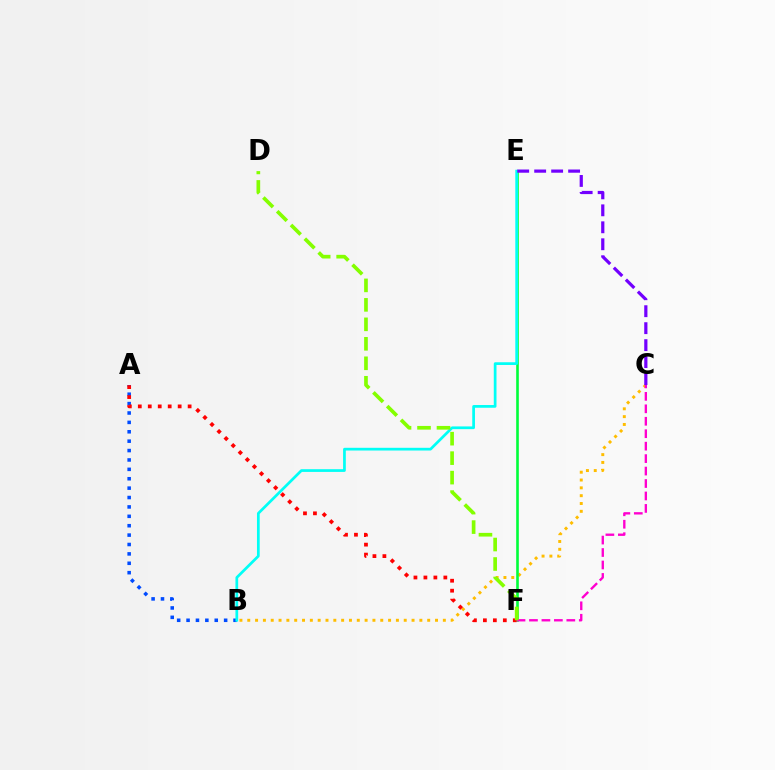{('A', 'B'): [{'color': '#004bff', 'line_style': 'dotted', 'thickness': 2.55}], ('B', 'C'): [{'color': '#ffbd00', 'line_style': 'dotted', 'thickness': 2.13}], ('E', 'F'): [{'color': '#00ff39', 'line_style': 'solid', 'thickness': 1.89}], ('B', 'E'): [{'color': '#00fff6', 'line_style': 'solid', 'thickness': 1.96}], ('A', 'F'): [{'color': '#ff0000', 'line_style': 'dotted', 'thickness': 2.71}], ('C', 'F'): [{'color': '#ff00cf', 'line_style': 'dashed', 'thickness': 1.69}], ('D', 'F'): [{'color': '#84ff00', 'line_style': 'dashed', 'thickness': 2.65}], ('C', 'E'): [{'color': '#7200ff', 'line_style': 'dashed', 'thickness': 2.31}]}